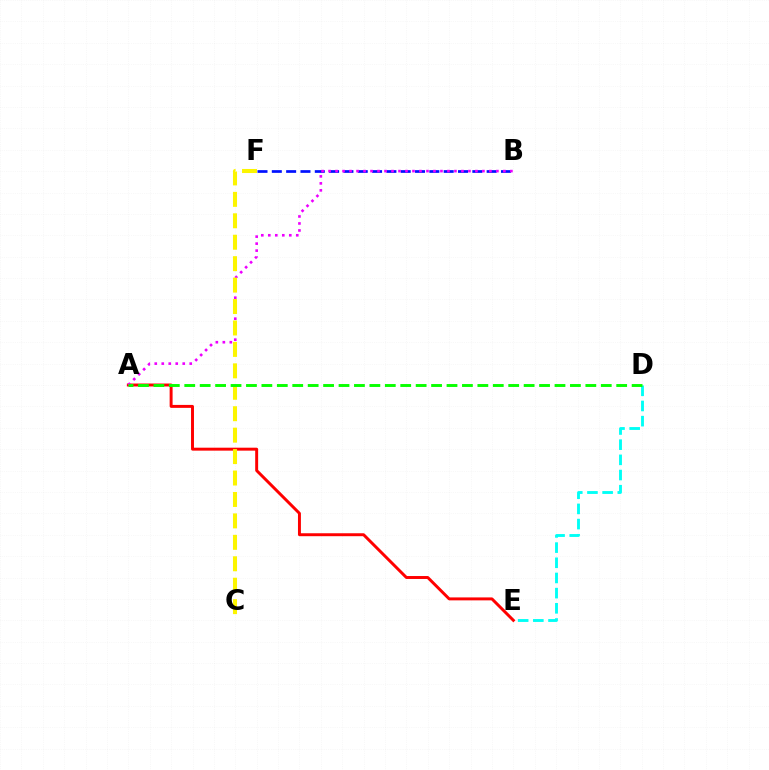{('B', 'F'): [{'color': '#0010ff', 'line_style': 'dashed', 'thickness': 1.95}], ('A', 'E'): [{'color': '#ff0000', 'line_style': 'solid', 'thickness': 2.12}], ('A', 'B'): [{'color': '#ee00ff', 'line_style': 'dotted', 'thickness': 1.9}], ('D', 'E'): [{'color': '#00fff6', 'line_style': 'dashed', 'thickness': 2.06}], ('C', 'F'): [{'color': '#fcf500', 'line_style': 'dashed', 'thickness': 2.91}], ('A', 'D'): [{'color': '#08ff00', 'line_style': 'dashed', 'thickness': 2.1}]}